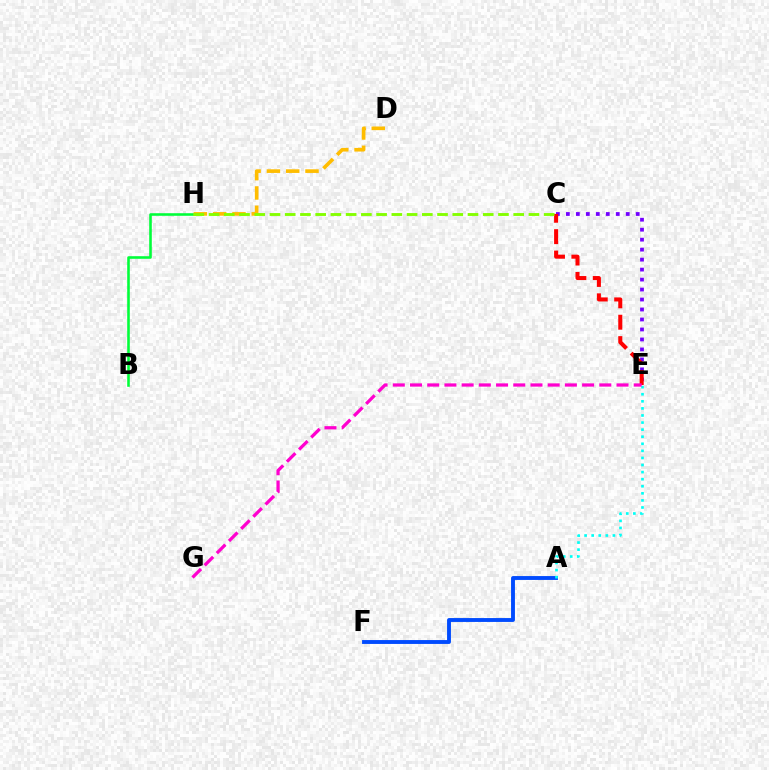{('B', 'H'): [{'color': '#00ff39', 'line_style': 'solid', 'thickness': 1.86}], ('A', 'F'): [{'color': '#004bff', 'line_style': 'solid', 'thickness': 2.79}], ('D', 'H'): [{'color': '#ffbd00', 'line_style': 'dashed', 'thickness': 2.62}], ('C', 'E'): [{'color': '#7200ff', 'line_style': 'dotted', 'thickness': 2.71}, {'color': '#ff0000', 'line_style': 'dashed', 'thickness': 2.91}], ('A', 'E'): [{'color': '#00fff6', 'line_style': 'dotted', 'thickness': 1.92}], ('C', 'H'): [{'color': '#84ff00', 'line_style': 'dashed', 'thickness': 2.07}], ('E', 'G'): [{'color': '#ff00cf', 'line_style': 'dashed', 'thickness': 2.34}]}